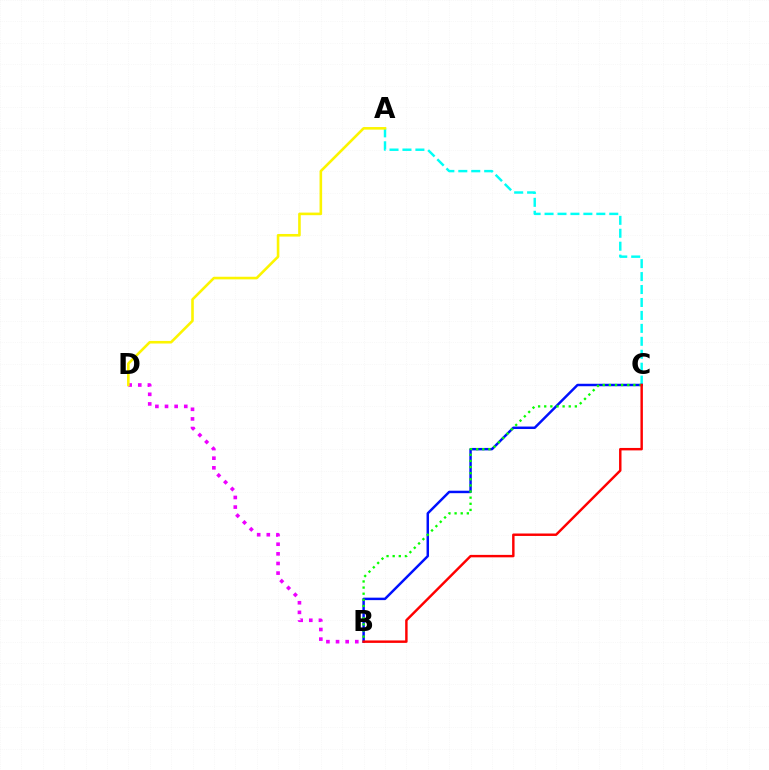{('A', 'C'): [{'color': '#00fff6', 'line_style': 'dashed', 'thickness': 1.76}], ('B', 'D'): [{'color': '#ee00ff', 'line_style': 'dotted', 'thickness': 2.62}], ('A', 'D'): [{'color': '#fcf500', 'line_style': 'solid', 'thickness': 1.87}], ('B', 'C'): [{'color': '#0010ff', 'line_style': 'solid', 'thickness': 1.78}, {'color': '#08ff00', 'line_style': 'dotted', 'thickness': 1.66}, {'color': '#ff0000', 'line_style': 'solid', 'thickness': 1.76}]}